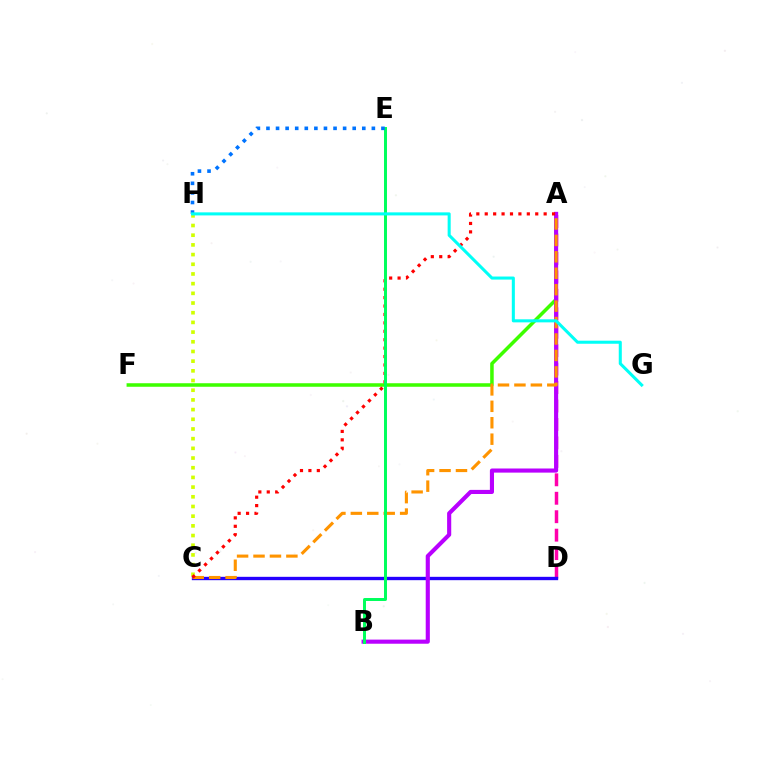{('A', 'F'): [{'color': '#3dff00', 'line_style': 'solid', 'thickness': 2.54}], ('A', 'D'): [{'color': '#ff00ac', 'line_style': 'dashed', 'thickness': 2.51}], ('C', 'D'): [{'color': '#2500ff', 'line_style': 'solid', 'thickness': 2.41}], ('C', 'H'): [{'color': '#d1ff00', 'line_style': 'dotted', 'thickness': 2.63}], ('A', 'B'): [{'color': '#b900ff', 'line_style': 'solid', 'thickness': 2.96}], ('A', 'C'): [{'color': '#ff9400', 'line_style': 'dashed', 'thickness': 2.23}, {'color': '#ff0000', 'line_style': 'dotted', 'thickness': 2.29}], ('B', 'E'): [{'color': '#00ff5c', 'line_style': 'solid', 'thickness': 2.14}], ('E', 'H'): [{'color': '#0074ff', 'line_style': 'dotted', 'thickness': 2.6}], ('G', 'H'): [{'color': '#00fff6', 'line_style': 'solid', 'thickness': 2.2}]}